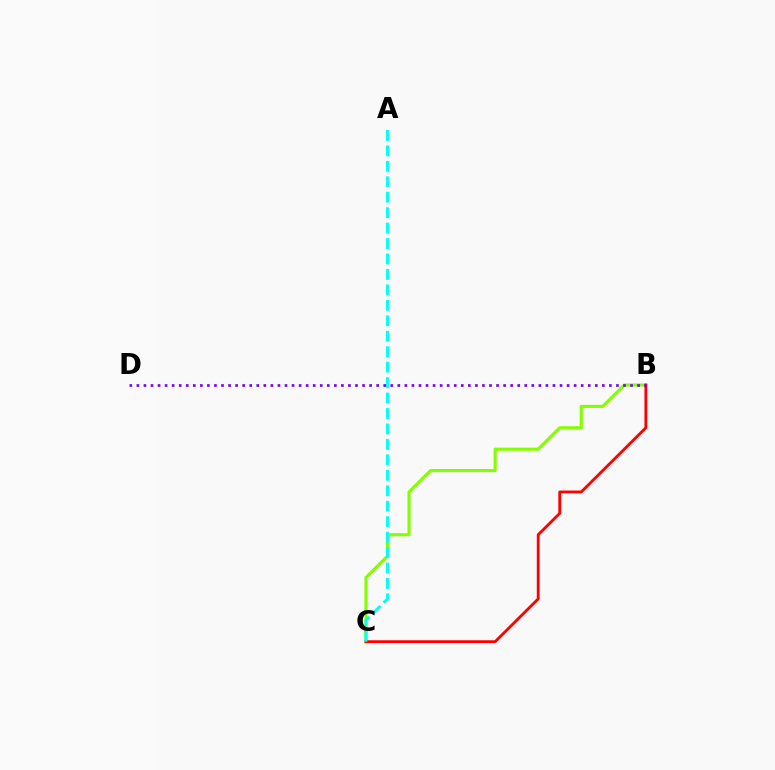{('B', 'C'): [{'color': '#84ff00', 'line_style': 'solid', 'thickness': 2.25}, {'color': '#ff0000', 'line_style': 'solid', 'thickness': 2.03}], ('B', 'D'): [{'color': '#7200ff', 'line_style': 'dotted', 'thickness': 1.92}], ('A', 'C'): [{'color': '#00fff6', 'line_style': 'dashed', 'thickness': 2.1}]}